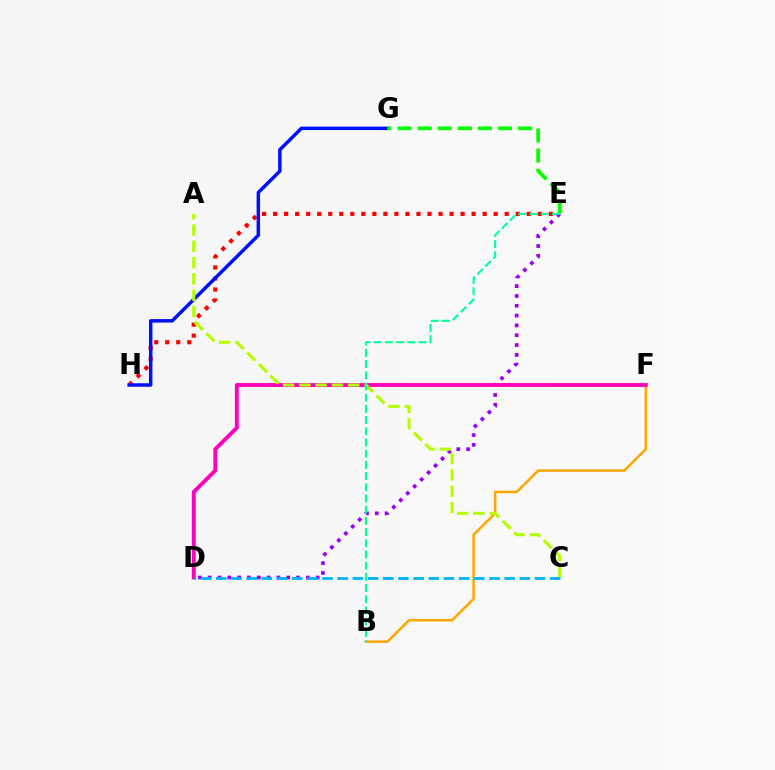{('E', 'H'): [{'color': '#ff0000', 'line_style': 'dotted', 'thickness': 3.0}], ('D', 'E'): [{'color': '#9b00ff', 'line_style': 'dotted', 'thickness': 2.67}], ('B', 'F'): [{'color': '#ffa500', 'line_style': 'solid', 'thickness': 1.79}], ('D', 'F'): [{'color': '#ff00bd', 'line_style': 'solid', 'thickness': 2.79}], ('G', 'H'): [{'color': '#0010ff', 'line_style': 'solid', 'thickness': 2.5}], ('E', 'G'): [{'color': '#08ff00', 'line_style': 'dashed', 'thickness': 2.73}], ('A', 'C'): [{'color': '#b3ff00', 'line_style': 'dashed', 'thickness': 2.22}], ('B', 'E'): [{'color': '#00ff9d', 'line_style': 'dashed', 'thickness': 1.52}], ('C', 'D'): [{'color': '#00b5ff', 'line_style': 'dashed', 'thickness': 2.06}]}